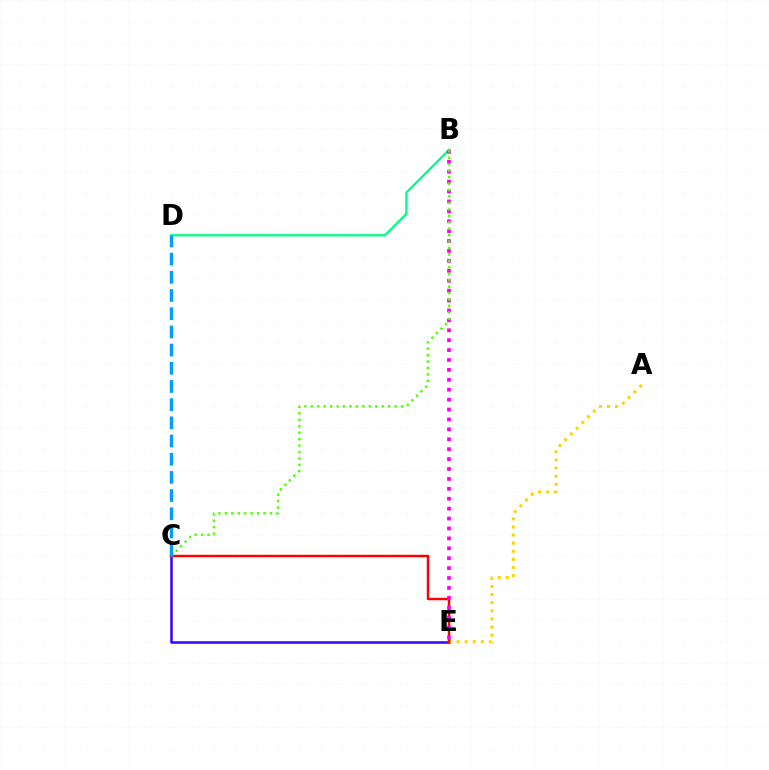{('C', 'E'): [{'color': '#3700ff', 'line_style': 'solid', 'thickness': 1.8}, {'color': '#ff0000', 'line_style': 'solid', 'thickness': 1.78}], ('A', 'E'): [{'color': '#ffd500', 'line_style': 'dotted', 'thickness': 2.2}], ('B', 'D'): [{'color': '#00ff86', 'line_style': 'solid', 'thickness': 1.65}], ('B', 'E'): [{'color': '#ff00ed', 'line_style': 'dotted', 'thickness': 2.69}], ('B', 'C'): [{'color': '#4fff00', 'line_style': 'dotted', 'thickness': 1.75}], ('C', 'D'): [{'color': '#009eff', 'line_style': 'dashed', 'thickness': 2.47}]}